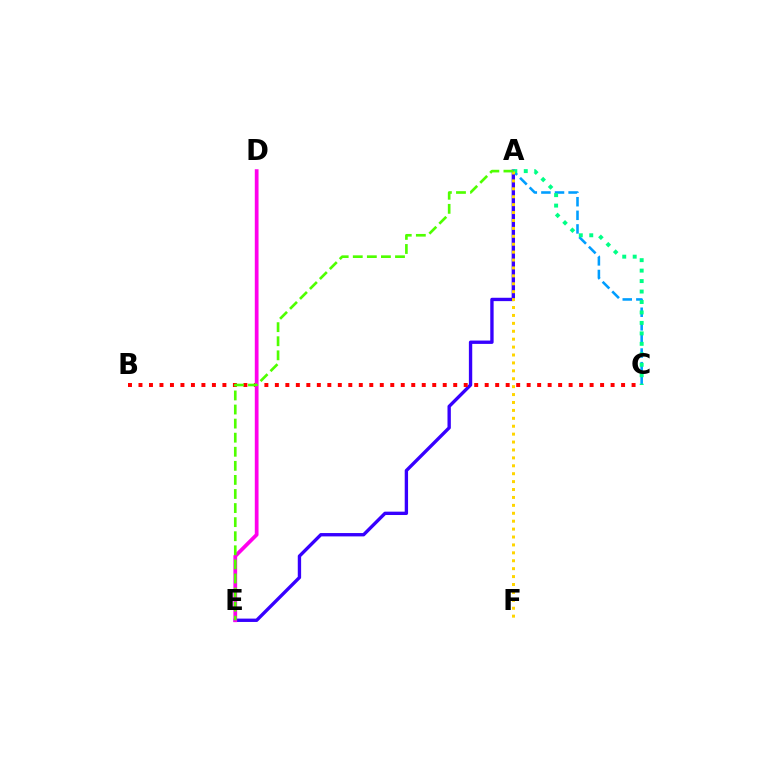{('A', 'C'): [{'color': '#009eff', 'line_style': 'dashed', 'thickness': 1.85}, {'color': '#00ff86', 'line_style': 'dotted', 'thickness': 2.84}], ('A', 'E'): [{'color': '#3700ff', 'line_style': 'solid', 'thickness': 2.41}, {'color': '#4fff00', 'line_style': 'dashed', 'thickness': 1.91}], ('B', 'C'): [{'color': '#ff0000', 'line_style': 'dotted', 'thickness': 2.85}], ('D', 'E'): [{'color': '#ff00ed', 'line_style': 'solid', 'thickness': 2.7}], ('A', 'F'): [{'color': '#ffd500', 'line_style': 'dotted', 'thickness': 2.15}]}